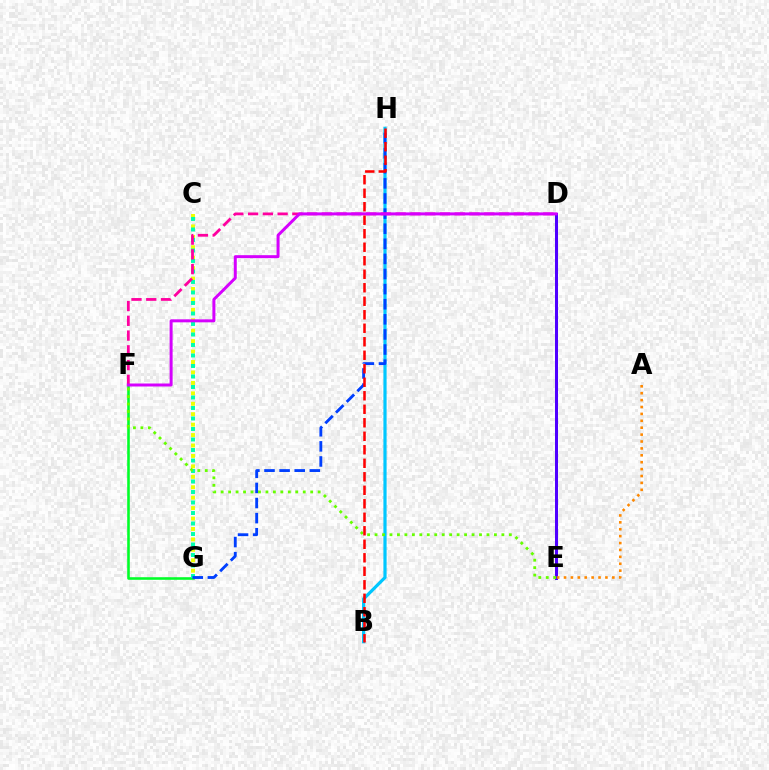{('B', 'H'): [{'color': '#00c7ff', 'line_style': 'solid', 'thickness': 2.3}, {'color': '#ff0000', 'line_style': 'dashed', 'thickness': 1.83}], ('D', 'E'): [{'color': '#4f00ff', 'line_style': 'solid', 'thickness': 2.17}], ('F', 'G'): [{'color': '#00ff27', 'line_style': 'solid', 'thickness': 1.86}], ('C', 'G'): [{'color': '#eeff00', 'line_style': 'dotted', 'thickness': 2.83}, {'color': '#00ffaf', 'line_style': 'dotted', 'thickness': 2.85}], ('G', 'H'): [{'color': '#003fff', 'line_style': 'dashed', 'thickness': 2.05}], ('D', 'F'): [{'color': '#ff00a0', 'line_style': 'dashed', 'thickness': 2.01}, {'color': '#d600ff', 'line_style': 'solid', 'thickness': 2.15}], ('E', 'F'): [{'color': '#66ff00', 'line_style': 'dotted', 'thickness': 2.03}], ('A', 'E'): [{'color': '#ff8800', 'line_style': 'dotted', 'thickness': 1.87}]}